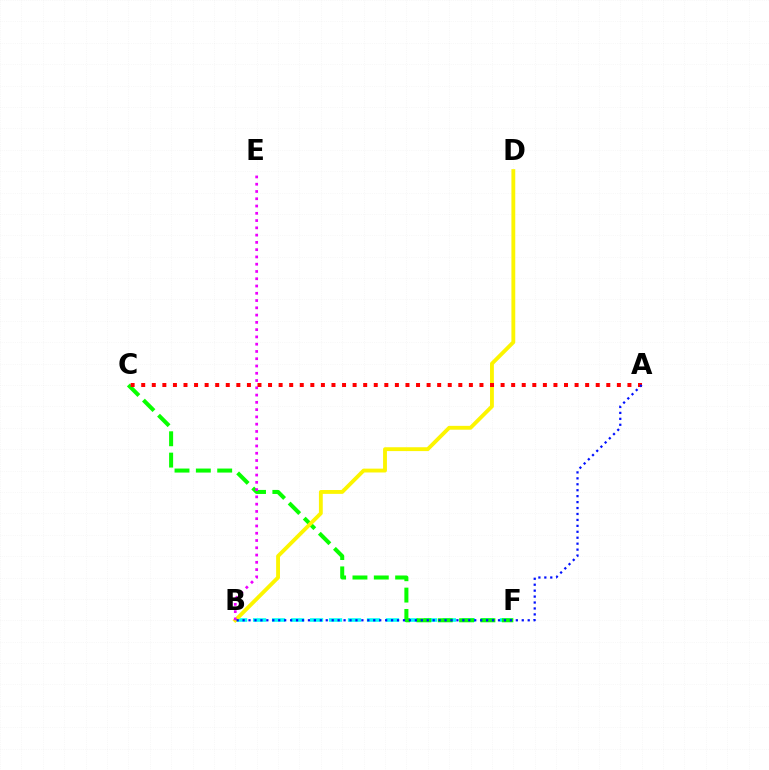{('B', 'F'): [{'color': '#00fff6', 'line_style': 'dashed', 'thickness': 2.58}], ('C', 'F'): [{'color': '#08ff00', 'line_style': 'dashed', 'thickness': 2.9}], ('B', 'D'): [{'color': '#fcf500', 'line_style': 'solid', 'thickness': 2.77}], ('B', 'E'): [{'color': '#ee00ff', 'line_style': 'dotted', 'thickness': 1.98}], ('A', 'C'): [{'color': '#ff0000', 'line_style': 'dotted', 'thickness': 2.87}], ('A', 'B'): [{'color': '#0010ff', 'line_style': 'dotted', 'thickness': 1.61}]}